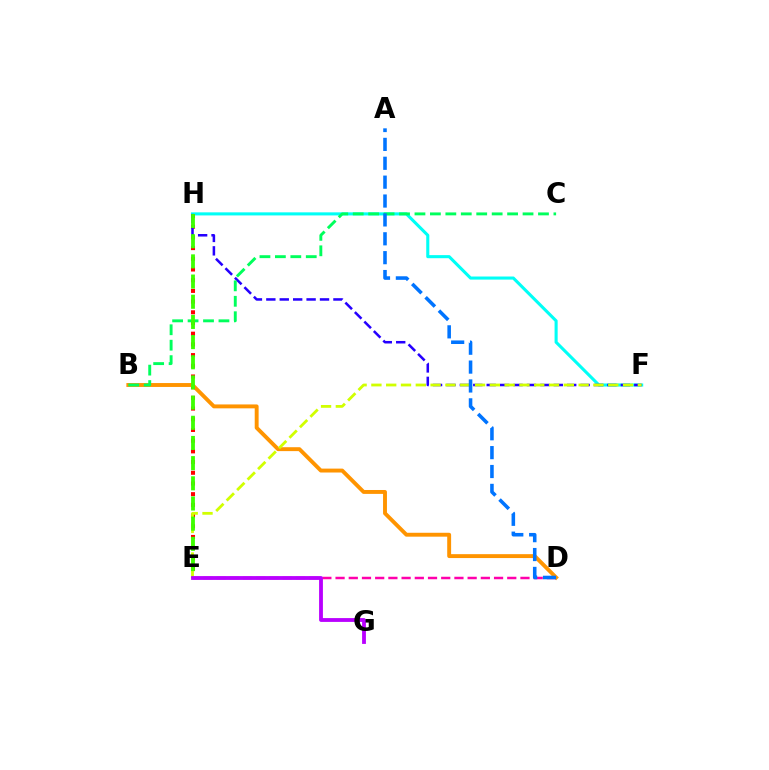{('F', 'H'): [{'color': '#00fff6', 'line_style': 'solid', 'thickness': 2.22}, {'color': '#2500ff', 'line_style': 'dashed', 'thickness': 1.82}], ('E', 'H'): [{'color': '#ff0000', 'line_style': 'dotted', 'thickness': 2.91}, {'color': '#3dff00', 'line_style': 'dashed', 'thickness': 2.74}], ('D', 'E'): [{'color': '#ff00ac', 'line_style': 'dashed', 'thickness': 1.79}], ('B', 'D'): [{'color': '#ff9400', 'line_style': 'solid', 'thickness': 2.81}], ('E', 'F'): [{'color': '#d1ff00', 'line_style': 'dashed', 'thickness': 2.01}], ('B', 'C'): [{'color': '#00ff5c', 'line_style': 'dashed', 'thickness': 2.1}], ('A', 'D'): [{'color': '#0074ff', 'line_style': 'dashed', 'thickness': 2.56}], ('E', 'G'): [{'color': '#b900ff', 'line_style': 'solid', 'thickness': 2.75}]}